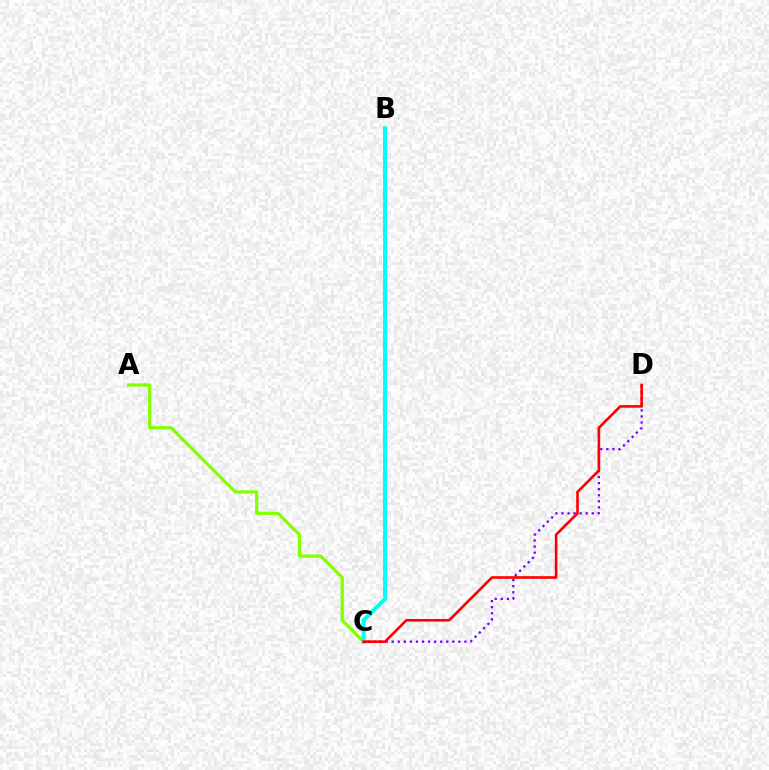{('A', 'C'): [{'color': '#84ff00', 'line_style': 'solid', 'thickness': 2.32}], ('C', 'D'): [{'color': '#7200ff', 'line_style': 'dotted', 'thickness': 1.65}, {'color': '#ff0000', 'line_style': 'solid', 'thickness': 1.89}], ('B', 'C'): [{'color': '#00fff6', 'line_style': 'solid', 'thickness': 2.94}]}